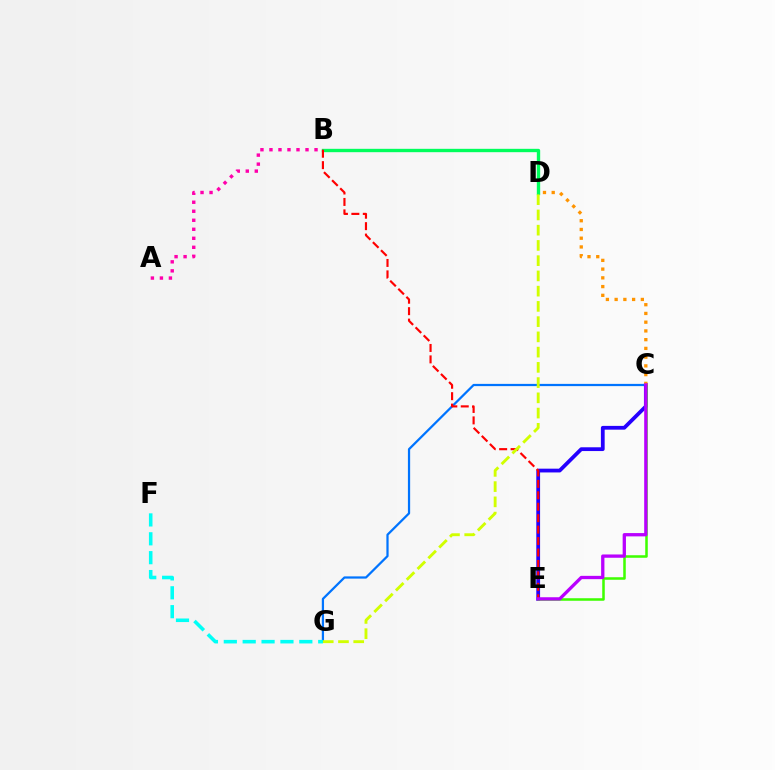{('C', 'G'): [{'color': '#0074ff', 'line_style': 'solid', 'thickness': 1.61}], ('B', 'D'): [{'color': '#00ff5c', 'line_style': 'solid', 'thickness': 2.42}], ('F', 'G'): [{'color': '#00fff6', 'line_style': 'dashed', 'thickness': 2.56}], ('C', 'E'): [{'color': '#2500ff', 'line_style': 'solid', 'thickness': 2.72}, {'color': '#3dff00', 'line_style': 'solid', 'thickness': 1.82}, {'color': '#b900ff', 'line_style': 'solid', 'thickness': 2.37}], ('A', 'B'): [{'color': '#ff00ac', 'line_style': 'dotted', 'thickness': 2.45}], ('C', 'D'): [{'color': '#ff9400', 'line_style': 'dotted', 'thickness': 2.37}], ('B', 'E'): [{'color': '#ff0000', 'line_style': 'dashed', 'thickness': 1.55}], ('D', 'G'): [{'color': '#d1ff00', 'line_style': 'dashed', 'thickness': 2.07}]}